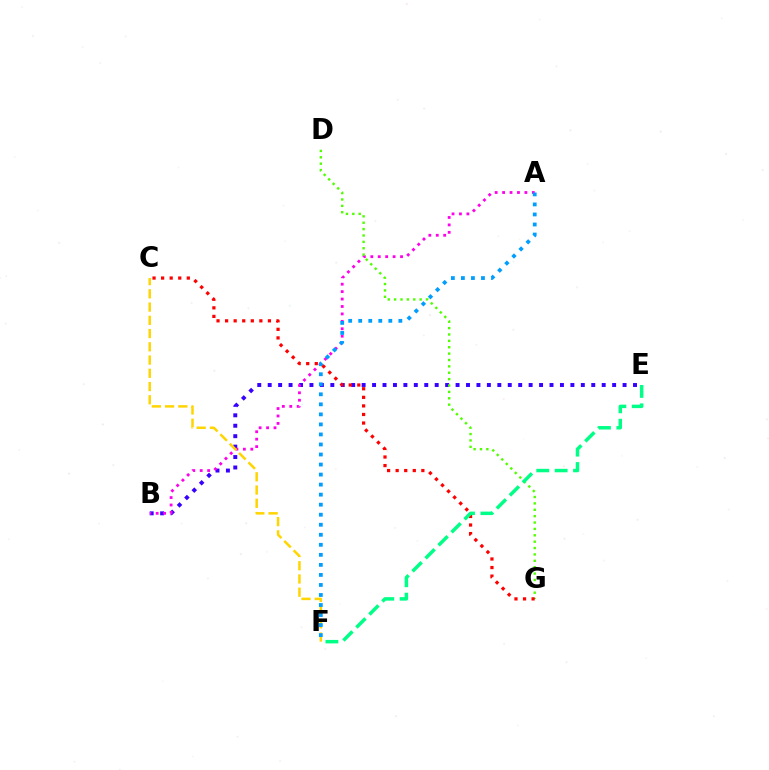{('B', 'E'): [{'color': '#3700ff', 'line_style': 'dotted', 'thickness': 2.84}], ('A', 'B'): [{'color': '#ff00ed', 'line_style': 'dotted', 'thickness': 2.02}], ('C', 'F'): [{'color': '#ffd500', 'line_style': 'dashed', 'thickness': 1.8}], ('D', 'G'): [{'color': '#4fff00', 'line_style': 'dotted', 'thickness': 1.73}], ('A', 'F'): [{'color': '#009eff', 'line_style': 'dotted', 'thickness': 2.73}], ('C', 'G'): [{'color': '#ff0000', 'line_style': 'dotted', 'thickness': 2.33}], ('E', 'F'): [{'color': '#00ff86', 'line_style': 'dashed', 'thickness': 2.5}]}